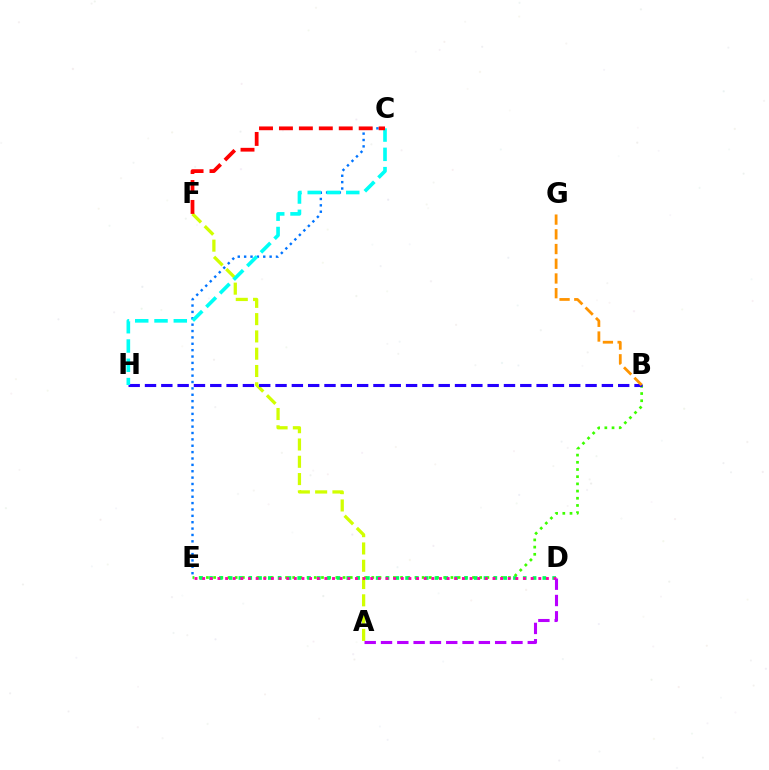{('B', 'E'): [{'color': '#3dff00', 'line_style': 'dotted', 'thickness': 1.95}], ('A', 'F'): [{'color': '#d1ff00', 'line_style': 'dashed', 'thickness': 2.35}], ('D', 'E'): [{'color': '#00ff5c', 'line_style': 'dotted', 'thickness': 2.66}, {'color': '#ff00ac', 'line_style': 'dotted', 'thickness': 2.08}], ('C', 'E'): [{'color': '#0074ff', 'line_style': 'dotted', 'thickness': 1.73}], ('B', 'H'): [{'color': '#2500ff', 'line_style': 'dashed', 'thickness': 2.22}], ('B', 'G'): [{'color': '#ff9400', 'line_style': 'dashed', 'thickness': 2.0}], ('C', 'H'): [{'color': '#00fff6', 'line_style': 'dashed', 'thickness': 2.62}], ('A', 'D'): [{'color': '#b900ff', 'line_style': 'dashed', 'thickness': 2.22}], ('C', 'F'): [{'color': '#ff0000', 'line_style': 'dashed', 'thickness': 2.71}]}